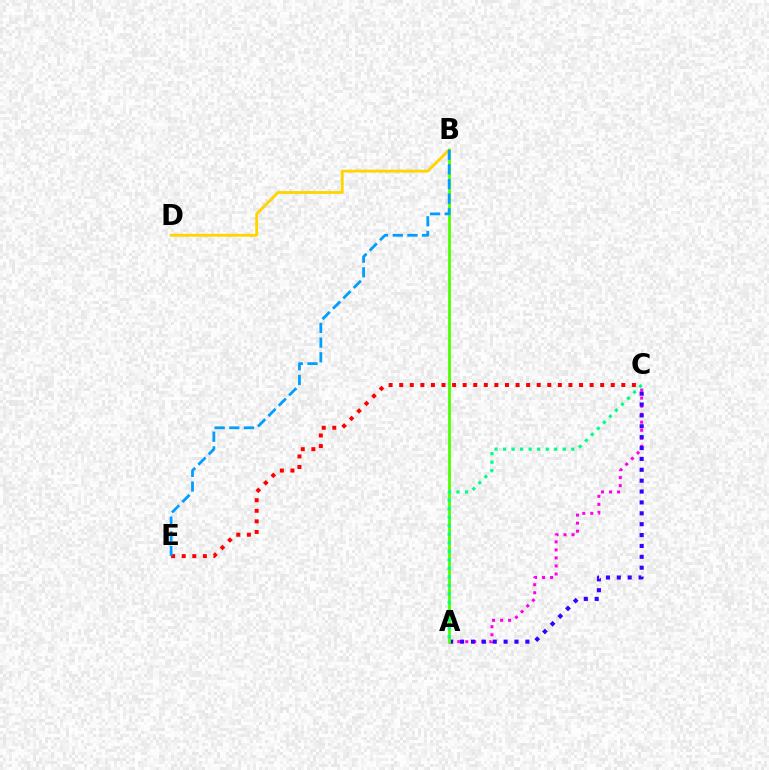{('A', 'C'): [{'color': '#ff00ed', 'line_style': 'dotted', 'thickness': 2.18}, {'color': '#3700ff', 'line_style': 'dotted', 'thickness': 2.96}, {'color': '#00ff86', 'line_style': 'dotted', 'thickness': 2.32}], ('B', 'D'): [{'color': '#ffd500', 'line_style': 'solid', 'thickness': 2.05}], ('A', 'B'): [{'color': '#4fff00', 'line_style': 'solid', 'thickness': 2.01}], ('C', 'E'): [{'color': '#ff0000', 'line_style': 'dotted', 'thickness': 2.87}], ('B', 'E'): [{'color': '#009eff', 'line_style': 'dashed', 'thickness': 1.99}]}